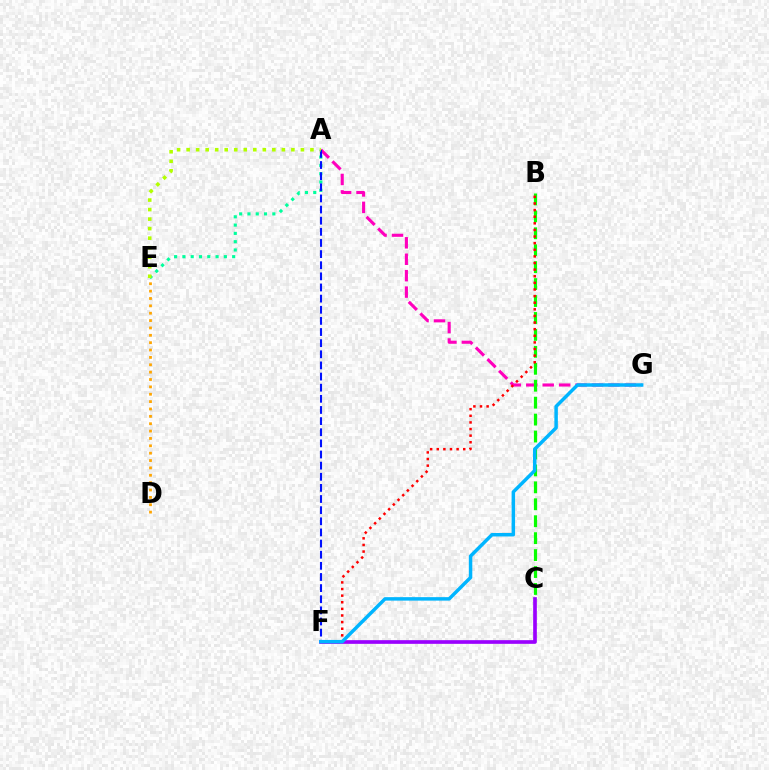{('A', 'E'): [{'color': '#00ff9d', 'line_style': 'dotted', 'thickness': 2.25}, {'color': '#b3ff00', 'line_style': 'dotted', 'thickness': 2.59}], ('A', 'G'): [{'color': '#ff00bd', 'line_style': 'dashed', 'thickness': 2.23}], ('C', 'F'): [{'color': '#9b00ff', 'line_style': 'solid', 'thickness': 2.64}], ('D', 'E'): [{'color': '#ffa500', 'line_style': 'dotted', 'thickness': 2.0}], ('B', 'C'): [{'color': '#08ff00', 'line_style': 'dashed', 'thickness': 2.3}], ('A', 'F'): [{'color': '#0010ff', 'line_style': 'dashed', 'thickness': 1.51}], ('B', 'F'): [{'color': '#ff0000', 'line_style': 'dotted', 'thickness': 1.8}], ('F', 'G'): [{'color': '#00b5ff', 'line_style': 'solid', 'thickness': 2.5}]}